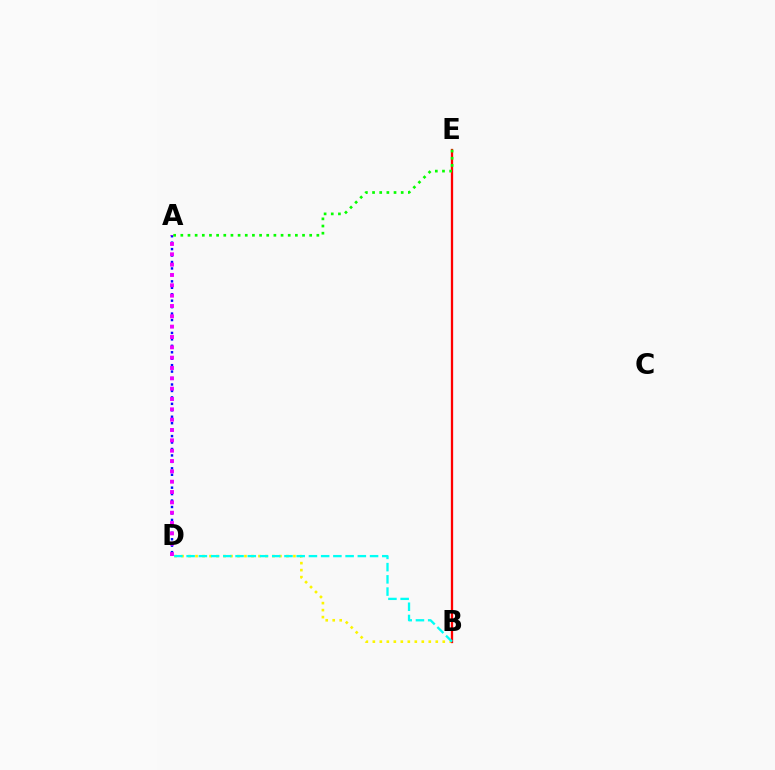{('B', 'D'): [{'color': '#fcf500', 'line_style': 'dotted', 'thickness': 1.9}, {'color': '#00fff6', 'line_style': 'dashed', 'thickness': 1.66}], ('A', 'D'): [{'color': '#0010ff', 'line_style': 'dotted', 'thickness': 1.75}, {'color': '#ee00ff', 'line_style': 'dotted', 'thickness': 2.81}], ('B', 'E'): [{'color': '#ff0000', 'line_style': 'solid', 'thickness': 1.65}], ('A', 'E'): [{'color': '#08ff00', 'line_style': 'dotted', 'thickness': 1.95}]}